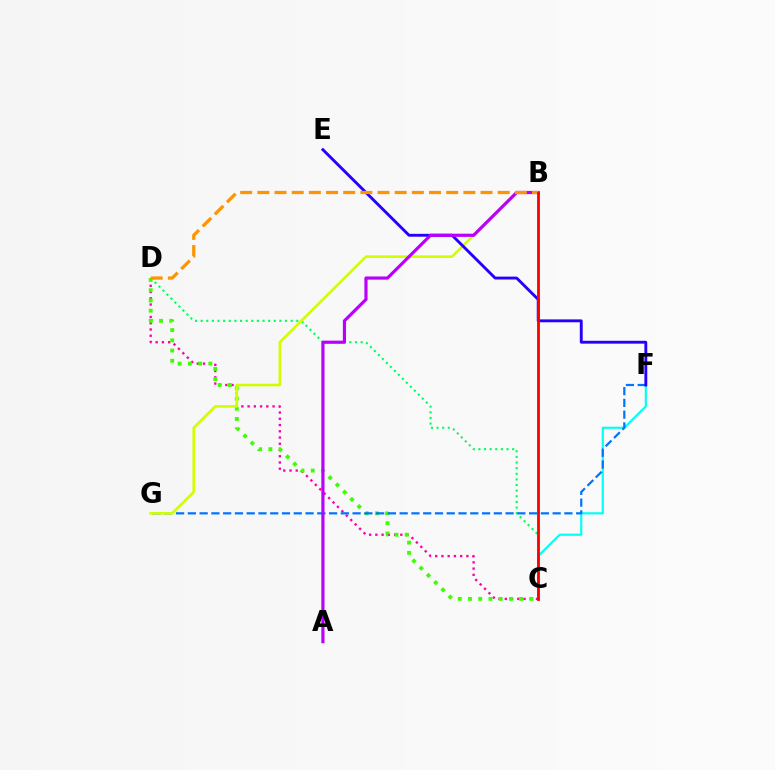{('C', 'D'): [{'color': '#00ff5c', 'line_style': 'dotted', 'thickness': 1.53}, {'color': '#ff00ac', 'line_style': 'dotted', 'thickness': 1.7}, {'color': '#3dff00', 'line_style': 'dotted', 'thickness': 2.78}], ('C', 'F'): [{'color': '#00fff6', 'line_style': 'solid', 'thickness': 1.55}], ('F', 'G'): [{'color': '#0074ff', 'line_style': 'dashed', 'thickness': 1.6}], ('B', 'G'): [{'color': '#d1ff00', 'line_style': 'solid', 'thickness': 1.88}], ('E', 'F'): [{'color': '#2500ff', 'line_style': 'solid', 'thickness': 2.07}], ('A', 'B'): [{'color': '#b900ff', 'line_style': 'solid', 'thickness': 2.28}], ('B', 'D'): [{'color': '#ff9400', 'line_style': 'dashed', 'thickness': 2.33}], ('B', 'C'): [{'color': '#ff0000', 'line_style': 'solid', 'thickness': 2.02}]}